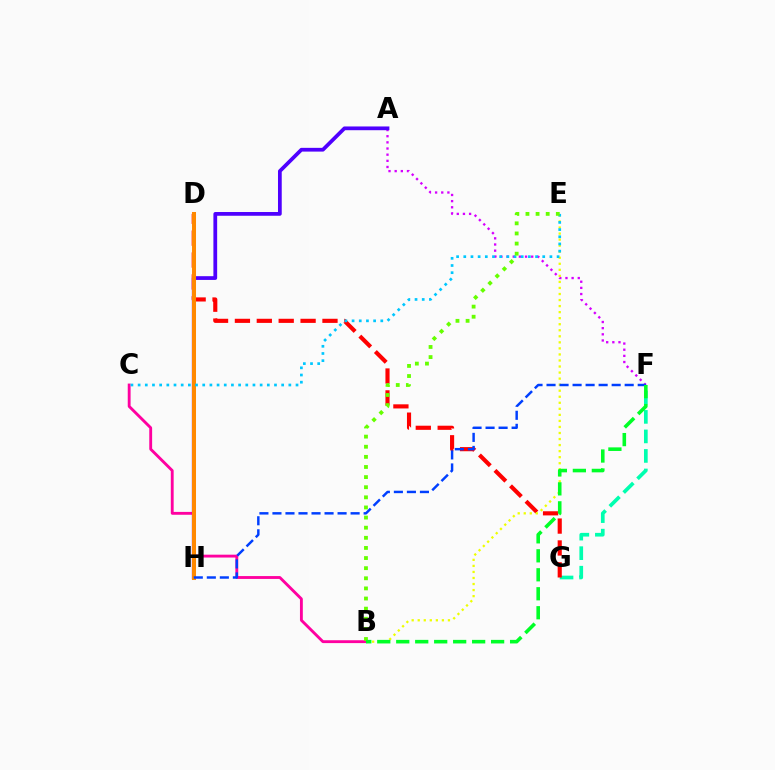{('F', 'G'): [{'color': '#00ffaf', 'line_style': 'dashed', 'thickness': 2.65}], ('B', 'C'): [{'color': '#ff00a0', 'line_style': 'solid', 'thickness': 2.06}], ('D', 'G'): [{'color': '#ff0000', 'line_style': 'dashed', 'thickness': 2.97}], ('A', 'F'): [{'color': '#d600ff', 'line_style': 'dotted', 'thickness': 1.67}], ('A', 'H'): [{'color': '#4f00ff', 'line_style': 'solid', 'thickness': 2.7}], ('D', 'H'): [{'color': '#ff8800', 'line_style': 'solid', 'thickness': 2.9}], ('B', 'E'): [{'color': '#eeff00', 'line_style': 'dotted', 'thickness': 1.64}, {'color': '#66ff00', 'line_style': 'dotted', 'thickness': 2.75}], ('C', 'E'): [{'color': '#00c7ff', 'line_style': 'dotted', 'thickness': 1.95}], ('F', 'H'): [{'color': '#003fff', 'line_style': 'dashed', 'thickness': 1.77}], ('B', 'F'): [{'color': '#00ff27', 'line_style': 'dashed', 'thickness': 2.58}]}